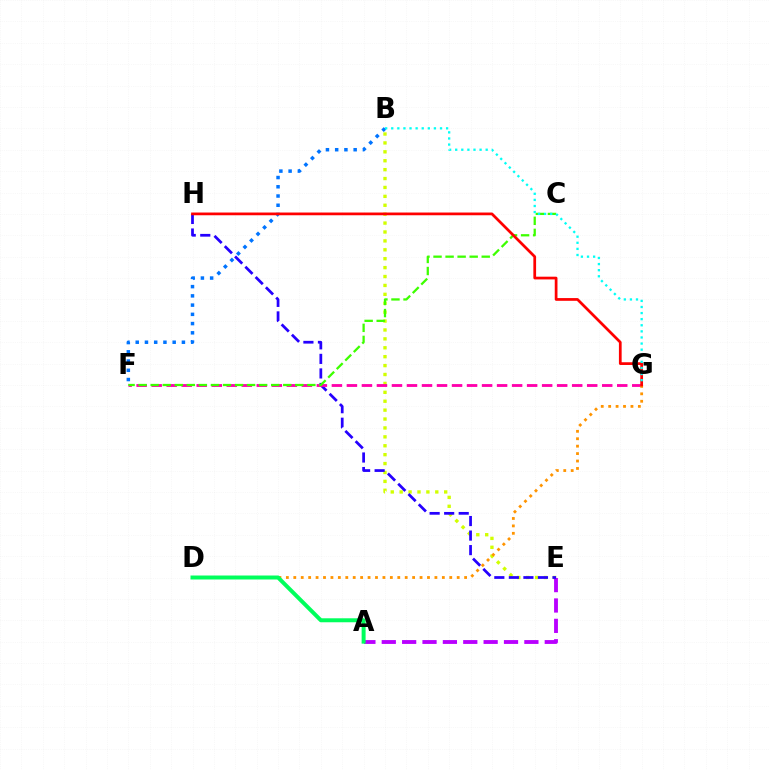{('B', 'E'): [{'color': '#d1ff00', 'line_style': 'dotted', 'thickness': 2.42}], ('A', 'E'): [{'color': '#b900ff', 'line_style': 'dashed', 'thickness': 2.77}], ('B', 'F'): [{'color': '#0074ff', 'line_style': 'dotted', 'thickness': 2.51}], ('E', 'H'): [{'color': '#2500ff', 'line_style': 'dashed', 'thickness': 1.98}], ('F', 'G'): [{'color': '#ff00ac', 'line_style': 'dashed', 'thickness': 2.04}], ('C', 'F'): [{'color': '#3dff00', 'line_style': 'dashed', 'thickness': 1.64}], ('D', 'G'): [{'color': '#ff9400', 'line_style': 'dotted', 'thickness': 2.02}], ('G', 'H'): [{'color': '#ff0000', 'line_style': 'solid', 'thickness': 1.97}], ('B', 'G'): [{'color': '#00fff6', 'line_style': 'dotted', 'thickness': 1.66}], ('A', 'D'): [{'color': '#00ff5c', 'line_style': 'solid', 'thickness': 2.86}]}